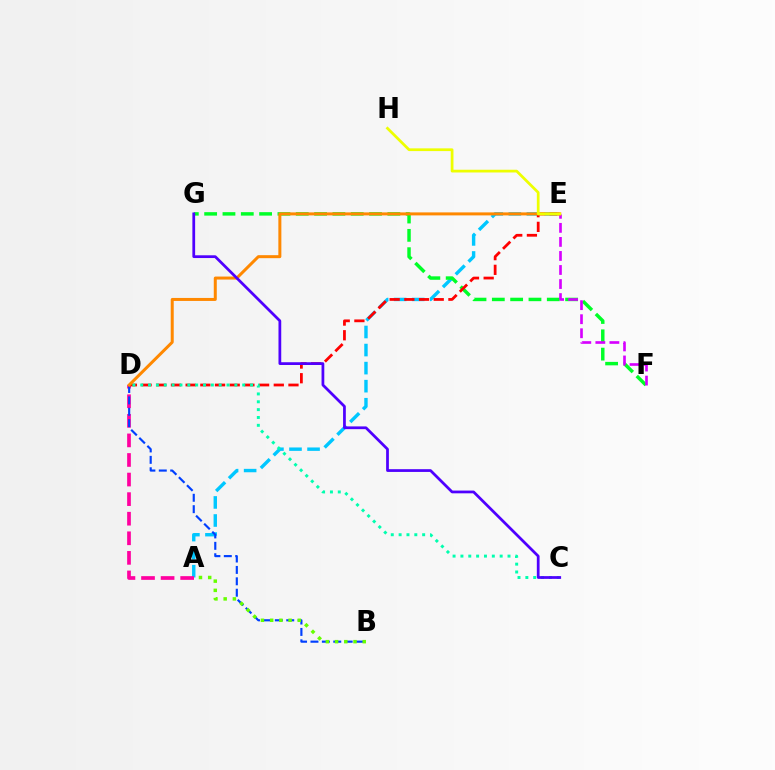{('A', 'E'): [{'color': '#00c7ff', 'line_style': 'dashed', 'thickness': 2.45}], ('A', 'D'): [{'color': '#ff00a0', 'line_style': 'dashed', 'thickness': 2.66}], ('F', 'G'): [{'color': '#00ff27', 'line_style': 'dashed', 'thickness': 2.49}], ('B', 'D'): [{'color': '#003fff', 'line_style': 'dashed', 'thickness': 1.55}], ('D', 'E'): [{'color': '#ff0000', 'line_style': 'dashed', 'thickness': 2.0}, {'color': '#ff8800', 'line_style': 'solid', 'thickness': 2.16}], ('A', 'B'): [{'color': '#66ff00', 'line_style': 'dotted', 'thickness': 2.5}], ('C', 'D'): [{'color': '#00ffaf', 'line_style': 'dotted', 'thickness': 2.13}], ('E', 'F'): [{'color': '#d600ff', 'line_style': 'dashed', 'thickness': 1.91}], ('E', 'H'): [{'color': '#eeff00', 'line_style': 'solid', 'thickness': 1.97}], ('C', 'G'): [{'color': '#4f00ff', 'line_style': 'solid', 'thickness': 1.98}]}